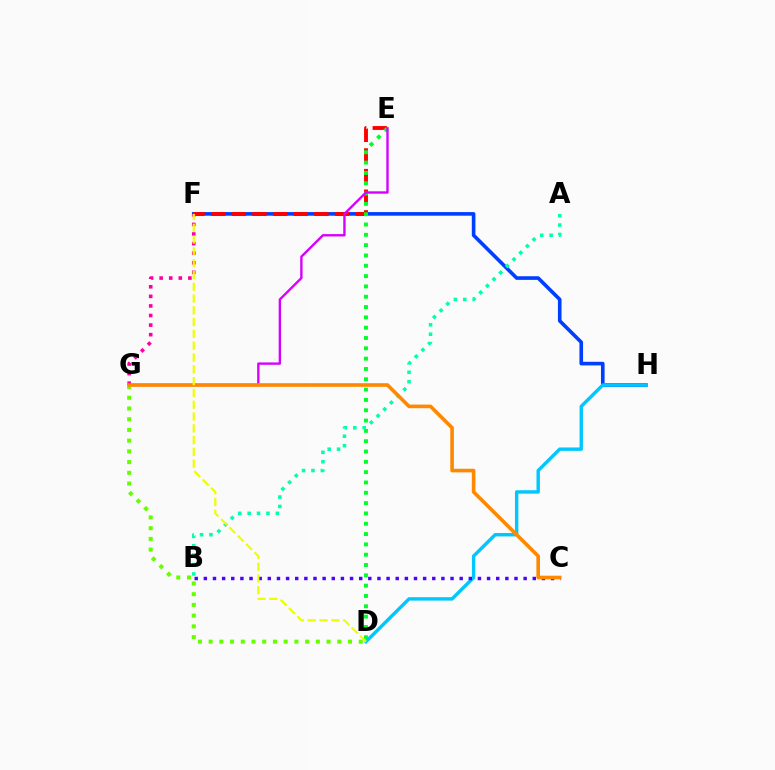{('F', 'H'): [{'color': '#003fff', 'line_style': 'solid', 'thickness': 2.61}], ('E', 'F'): [{'color': '#ff0000', 'line_style': 'dashed', 'thickness': 2.8}], ('D', 'E'): [{'color': '#00ff27', 'line_style': 'dotted', 'thickness': 2.8}], ('D', 'H'): [{'color': '#00c7ff', 'line_style': 'solid', 'thickness': 2.46}], ('E', 'G'): [{'color': '#d600ff', 'line_style': 'solid', 'thickness': 1.71}], ('D', 'G'): [{'color': '#66ff00', 'line_style': 'dotted', 'thickness': 2.91}], ('F', 'G'): [{'color': '#ff00a0', 'line_style': 'dotted', 'thickness': 2.6}], ('A', 'B'): [{'color': '#00ffaf', 'line_style': 'dotted', 'thickness': 2.55}], ('B', 'C'): [{'color': '#4f00ff', 'line_style': 'dotted', 'thickness': 2.48}], ('C', 'G'): [{'color': '#ff8800', 'line_style': 'solid', 'thickness': 2.6}], ('D', 'F'): [{'color': '#eeff00', 'line_style': 'dashed', 'thickness': 1.6}]}